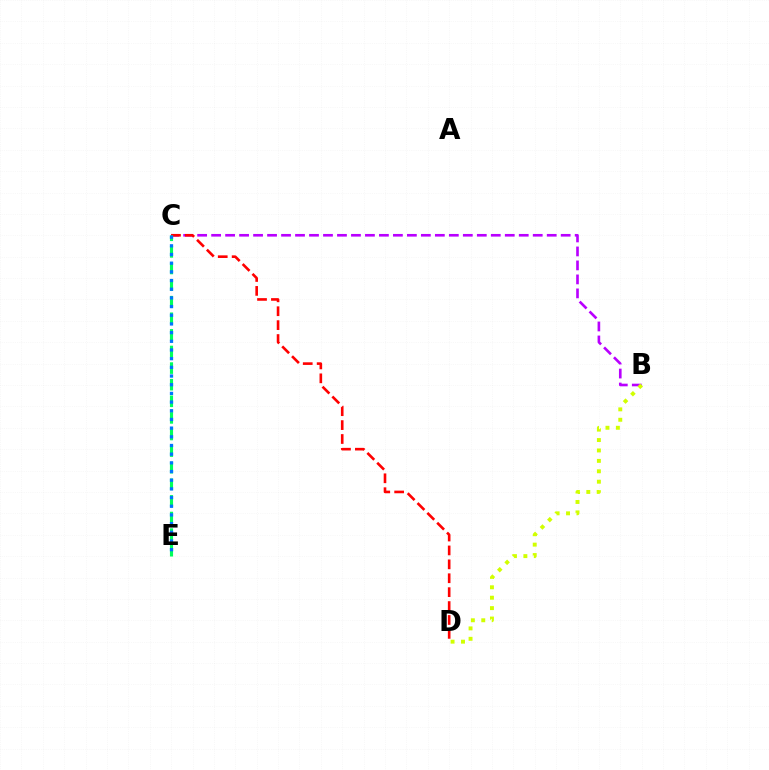{('B', 'C'): [{'color': '#b900ff', 'line_style': 'dashed', 'thickness': 1.9}], ('C', 'D'): [{'color': '#ff0000', 'line_style': 'dashed', 'thickness': 1.89}], ('C', 'E'): [{'color': '#00ff5c', 'line_style': 'dashed', 'thickness': 2.26}, {'color': '#0074ff', 'line_style': 'dotted', 'thickness': 2.36}], ('B', 'D'): [{'color': '#d1ff00', 'line_style': 'dotted', 'thickness': 2.83}]}